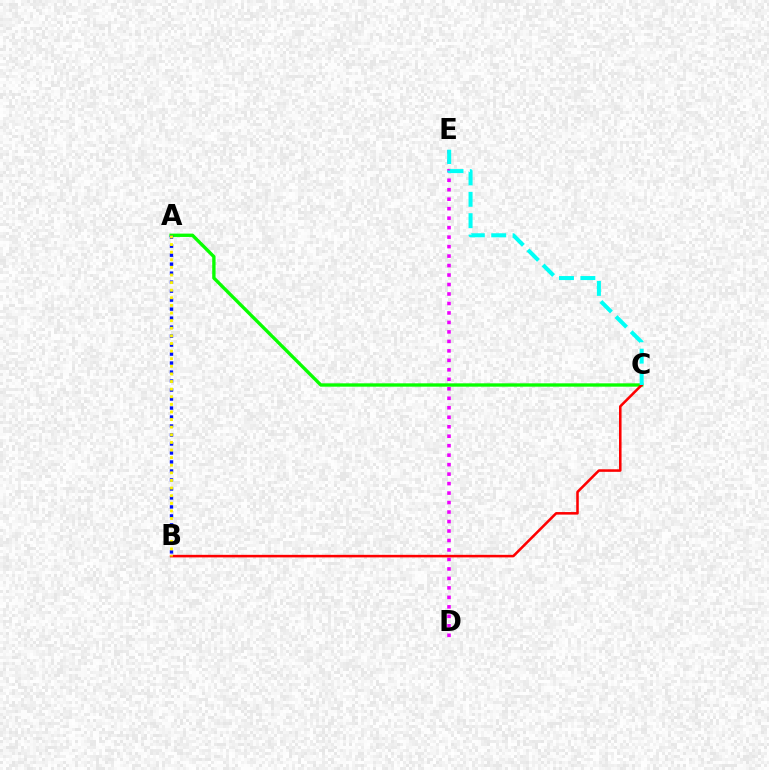{('D', 'E'): [{'color': '#ee00ff', 'line_style': 'dotted', 'thickness': 2.58}], ('A', 'C'): [{'color': '#08ff00', 'line_style': 'solid', 'thickness': 2.41}], ('B', 'C'): [{'color': '#ff0000', 'line_style': 'solid', 'thickness': 1.83}], ('A', 'B'): [{'color': '#0010ff', 'line_style': 'dotted', 'thickness': 2.44}, {'color': '#fcf500', 'line_style': 'dotted', 'thickness': 2.07}], ('C', 'E'): [{'color': '#00fff6', 'line_style': 'dashed', 'thickness': 2.9}]}